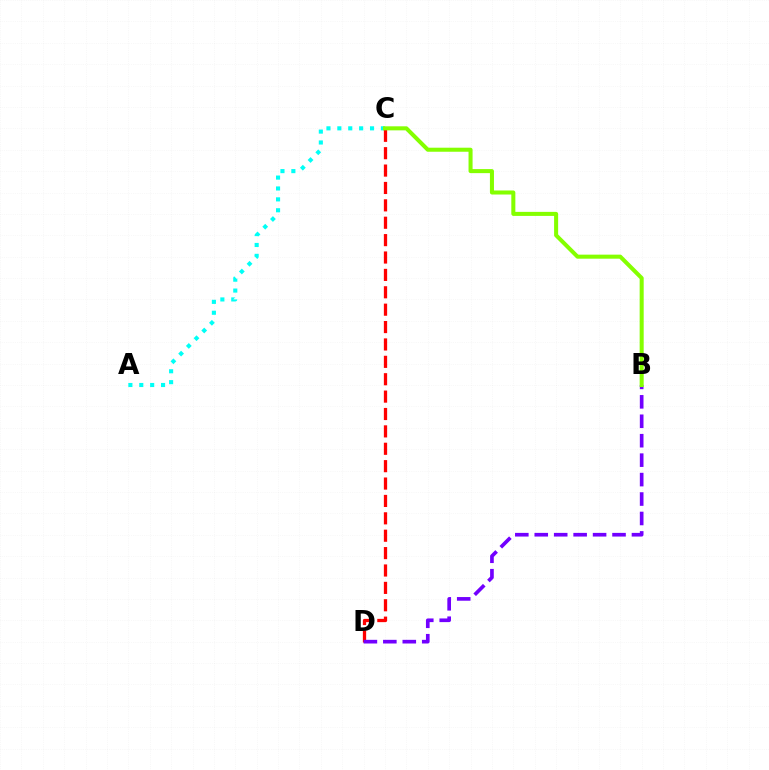{('A', 'C'): [{'color': '#00fff6', 'line_style': 'dotted', 'thickness': 2.96}], ('C', 'D'): [{'color': '#ff0000', 'line_style': 'dashed', 'thickness': 2.36}], ('B', 'D'): [{'color': '#7200ff', 'line_style': 'dashed', 'thickness': 2.64}], ('B', 'C'): [{'color': '#84ff00', 'line_style': 'solid', 'thickness': 2.91}]}